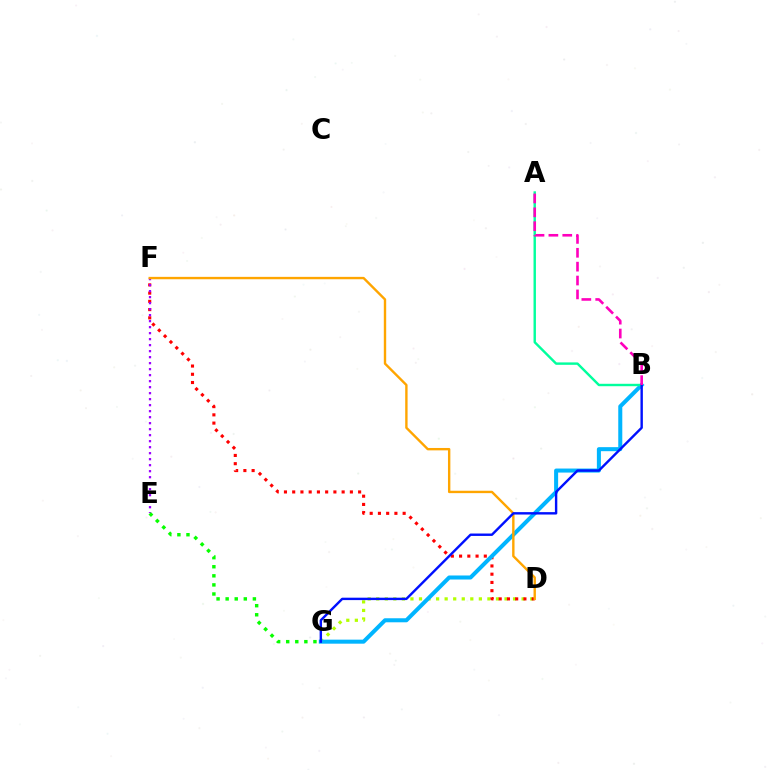{('D', 'G'): [{'color': '#b3ff00', 'line_style': 'dotted', 'thickness': 2.32}], ('D', 'F'): [{'color': '#ff0000', 'line_style': 'dotted', 'thickness': 2.24}, {'color': '#ffa500', 'line_style': 'solid', 'thickness': 1.72}], ('B', 'G'): [{'color': '#00b5ff', 'line_style': 'solid', 'thickness': 2.9}, {'color': '#0010ff', 'line_style': 'solid', 'thickness': 1.73}], ('E', 'F'): [{'color': '#9b00ff', 'line_style': 'dotted', 'thickness': 1.63}], ('E', 'G'): [{'color': '#08ff00', 'line_style': 'dotted', 'thickness': 2.47}], ('A', 'B'): [{'color': '#00ff9d', 'line_style': 'solid', 'thickness': 1.74}, {'color': '#ff00bd', 'line_style': 'dashed', 'thickness': 1.88}]}